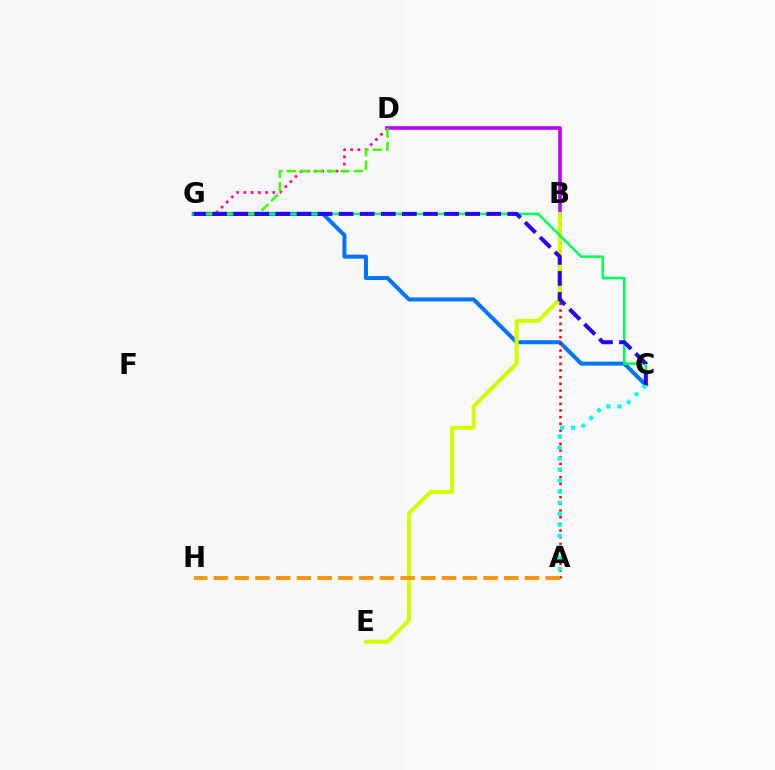{('C', 'G'): [{'color': '#0074ff', 'line_style': 'solid', 'thickness': 2.89}, {'color': '#00ff5c', 'line_style': 'solid', 'thickness': 1.86}, {'color': '#2500ff', 'line_style': 'dashed', 'thickness': 2.86}], ('A', 'B'): [{'color': '#ff0000', 'line_style': 'dotted', 'thickness': 1.81}], ('B', 'D'): [{'color': '#b900ff', 'line_style': 'solid', 'thickness': 2.59}], ('B', 'E'): [{'color': '#d1ff00', 'line_style': 'solid', 'thickness': 2.91}], ('A', 'C'): [{'color': '#00fff6', 'line_style': 'dotted', 'thickness': 3.0}], ('D', 'G'): [{'color': '#ff00ac', 'line_style': 'dotted', 'thickness': 1.96}, {'color': '#3dff00', 'line_style': 'dashed', 'thickness': 1.83}], ('A', 'H'): [{'color': '#ff9400', 'line_style': 'dashed', 'thickness': 2.82}]}